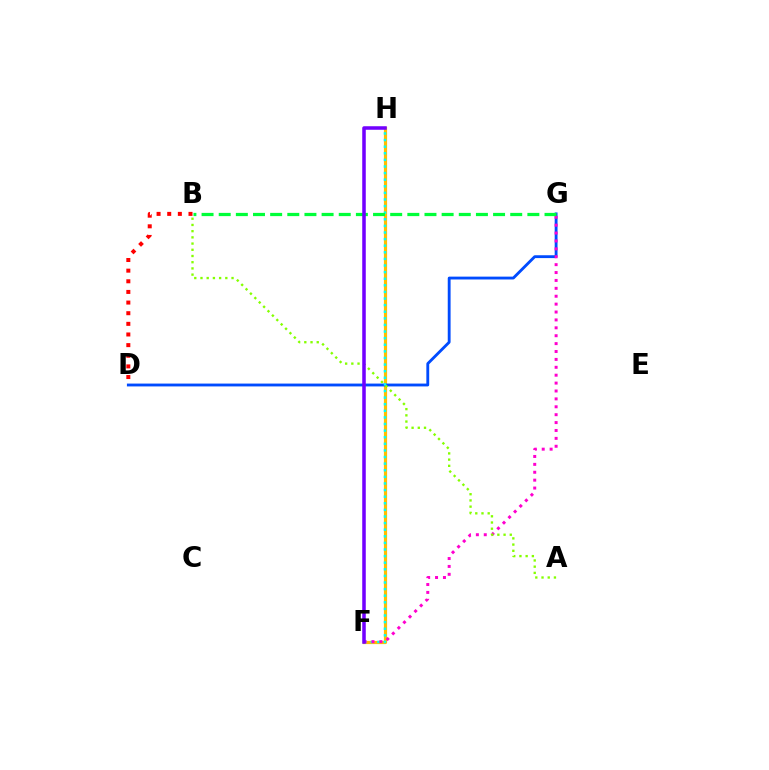{('F', 'H'): [{'color': '#ffbd00', 'line_style': 'solid', 'thickness': 2.3}, {'color': '#00fff6', 'line_style': 'dotted', 'thickness': 1.79}, {'color': '#7200ff', 'line_style': 'solid', 'thickness': 2.54}], ('B', 'D'): [{'color': '#ff0000', 'line_style': 'dotted', 'thickness': 2.89}], ('D', 'G'): [{'color': '#004bff', 'line_style': 'solid', 'thickness': 2.05}], ('F', 'G'): [{'color': '#ff00cf', 'line_style': 'dotted', 'thickness': 2.15}], ('A', 'B'): [{'color': '#84ff00', 'line_style': 'dotted', 'thickness': 1.69}], ('B', 'G'): [{'color': '#00ff39', 'line_style': 'dashed', 'thickness': 2.33}]}